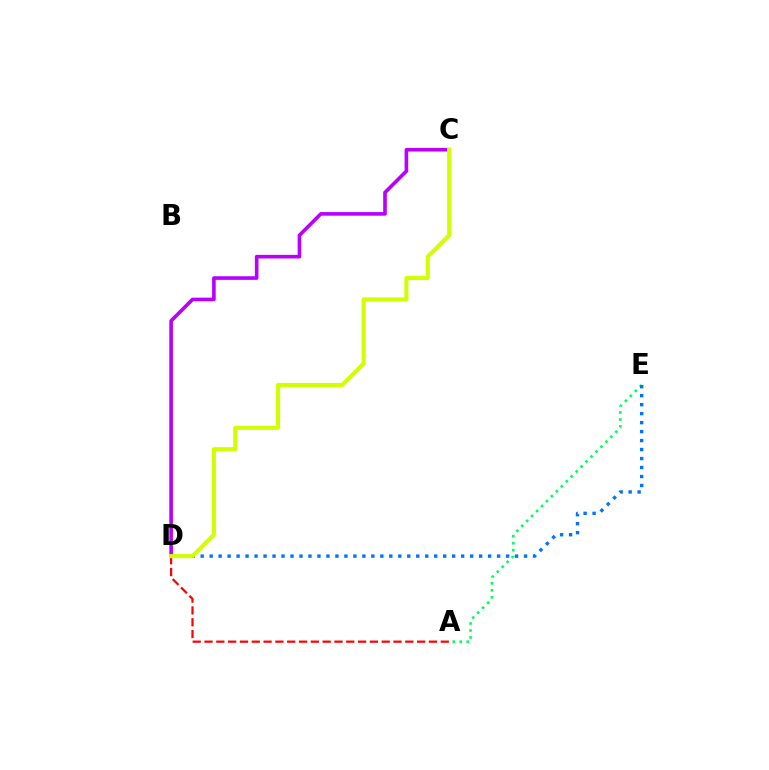{('A', 'D'): [{'color': '#ff0000', 'line_style': 'dashed', 'thickness': 1.6}], ('C', 'D'): [{'color': '#b900ff', 'line_style': 'solid', 'thickness': 2.61}, {'color': '#d1ff00', 'line_style': 'solid', 'thickness': 2.93}], ('A', 'E'): [{'color': '#00ff5c', 'line_style': 'dotted', 'thickness': 1.9}], ('D', 'E'): [{'color': '#0074ff', 'line_style': 'dotted', 'thickness': 2.44}]}